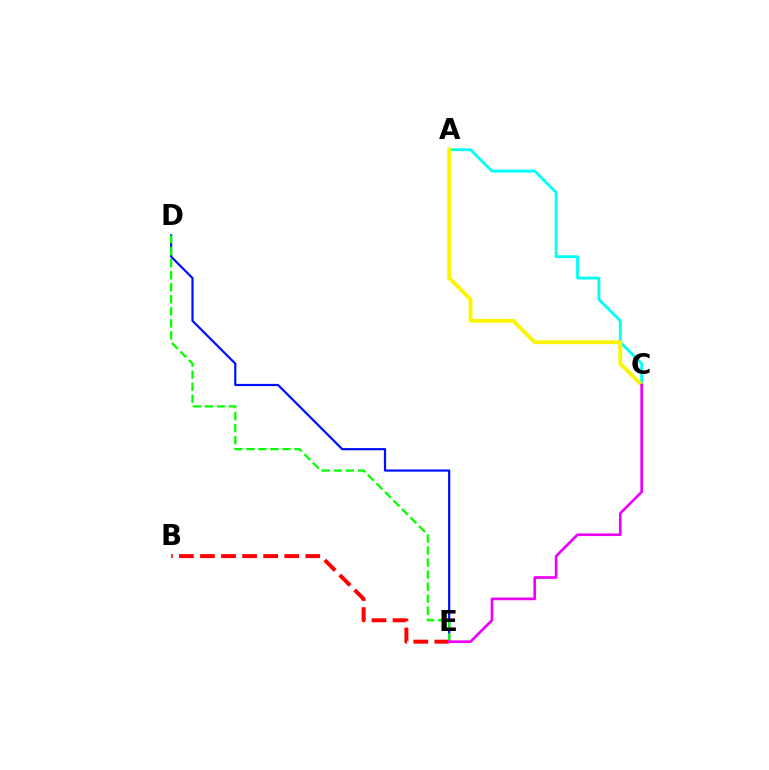{('A', 'C'): [{'color': '#00fff6', 'line_style': 'solid', 'thickness': 2.04}, {'color': '#fcf500', 'line_style': 'solid', 'thickness': 2.76}], ('D', 'E'): [{'color': '#0010ff', 'line_style': 'solid', 'thickness': 1.59}, {'color': '#08ff00', 'line_style': 'dashed', 'thickness': 1.63}], ('B', 'E'): [{'color': '#ff0000', 'line_style': 'dashed', 'thickness': 2.86}], ('C', 'E'): [{'color': '#ee00ff', 'line_style': 'solid', 'thickness': 1.92}]}